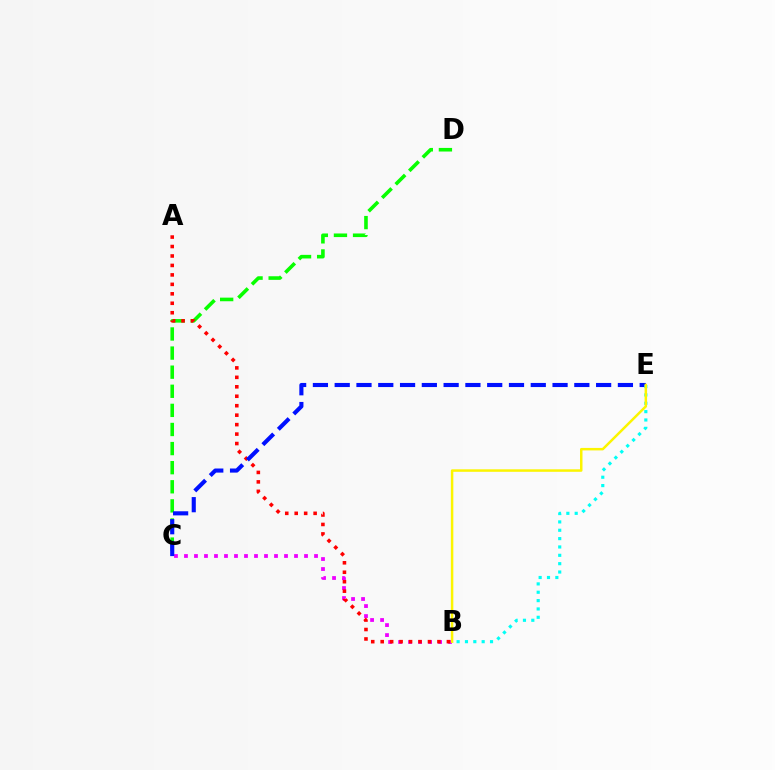{('C', 'D'): [{'color': '#08ff00', 'line_style': 'dashed', 'thickness': 2.59}], ('B', 'C'): [{'color': '#ee00ff', 'line_style': 'dotted', 'thickness': 2.72}], ('A', 'B'): [{'color': '#ff0000', 'line_style': 'dotted', 'thickness': 2.57}], ('C', 'E'): [{'color': '#0010ff', 'line_style': 'dashed', 'thickness': 2.96}], ('B', 'E'): [{'color': '#00fff6', 'line_style': 'dotted', 'thickness': 2.27}, {'color': '#fcf500', 'line_style': 'solid', 'thickness': 1.79}]}